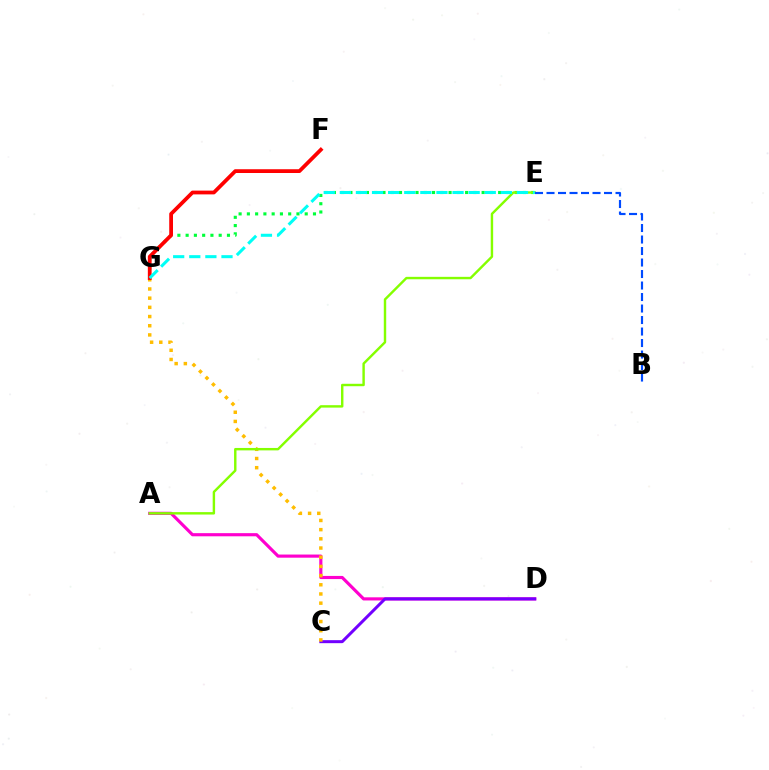{('A', 'D'): [{'color': '#ff00cf', 'line_style': 'solid', 'thickness': 2.27}], ('C', 'D'): [{'color': '#7200ff', 'line_style': 'solid', 'thickness': 2.16}], ('C', 'G'): [{'color': '#ffbd00', 'line_style': 'dotted', 'thickness': 2.5}], ('E', 'G'): [{'color': '#00ff39', 'line_style': 'dotted', 'thickness': 2.24}, {'color': '#00fff6', 'line_style': 'dashed', 'thickness': 2.19}], ('A', 'E'): [{'color': '#84ff00', 'line_style': 'solid', 'thickness': 1.74}], ('B', 'E'): [{'color': '#004bff', 'line_style': 'dashed', 'thickness': 1.56}], ('F', 'G'): [{'color': '#ff0000', 'line_style': 'solid', 'thickness': 2.71}]}